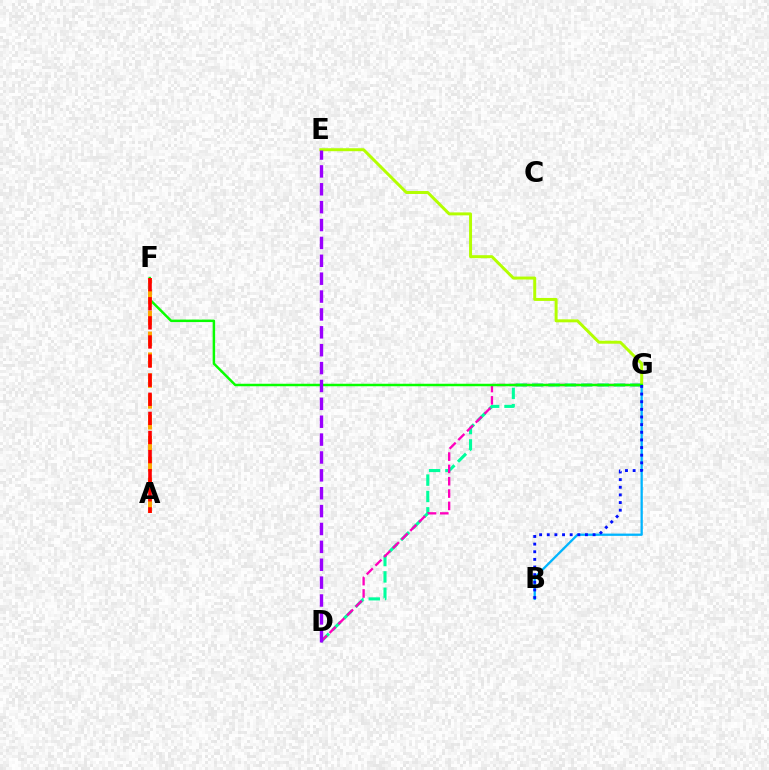{('D', 'G'): [{'color': '#00ff9d', 'line_style': 'dashed', 'thickness': 2.22}, {'color': '#ff00bd', 'line_style': 'dashed', 'thickness': 1.67}], ('B', 'G'): [{'color': '#00b5ff', 'line_style': 'solid', 'thickness': 1.65}, {'color': '#0010ff', 'line_style': 'dotted', 'thickness': 2.08}], ('E', 'G'): [{'color': '#b3ff00', 'line_style': 'solid', 'thickness': 2.14}], ('F', 'G'): [{'color': '#08ff00', 'line_style': 'solid', 'thickness': 1.79}], ('A', 'F'): [{'color': '#ffa500', 'line_style': 'dashed', 'thickness': 2.83}, {'color': '#ff0000', 'line_style': 'dashed', 'thickness': 2.6}], ('D', 'E'): [{'color': '#9b00ff', 'line_style': 'dashed', 'thickness': 2.43}]}